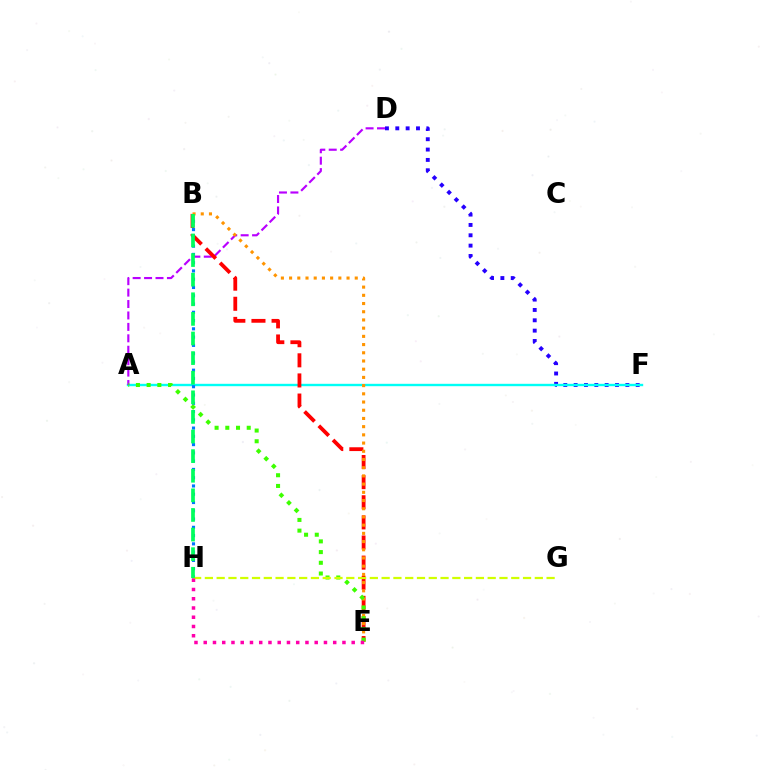{('D', 'F'): [{'color': '#2500ff', 'line_style': 'dotted', 'thickness': 2.81}], ('A', 'F'): [{'color': '#00fff6', 'line_style': 'solid', 'thickness': 1.71}], ('B', 'H'): [{'color': '#0074ff', 'line_style': 'dotted', 'thickness': 2.25}, {'color': '#00ff5c', 'line_style': 'dashed', 'thickness': 2.66}], ('A', 'D'): [{'color': '#b900ff', 'line_style': 'dashed', 'thickness': 1.55}], ('B', 'E'): [{'color': '#ff0000', 'line_style': 'dashed', 'thickness': 2.73}, {'color': '#ff9400', 'line_style': 'dotted', 'thickness': 2.23}], ('A', 'E'): [{'color': '#3dff00', 'line_style': 'dotted', 'thickness': 2.91}], ('G', 'H'): [{'color': '#d1ff00', 'line_style': 'dashed', 'thickness': 1.6}], ('E', 'H'): [{'color': '#ff00ac', 'line_style': 'dotted', 'thickness': 2.51}]}